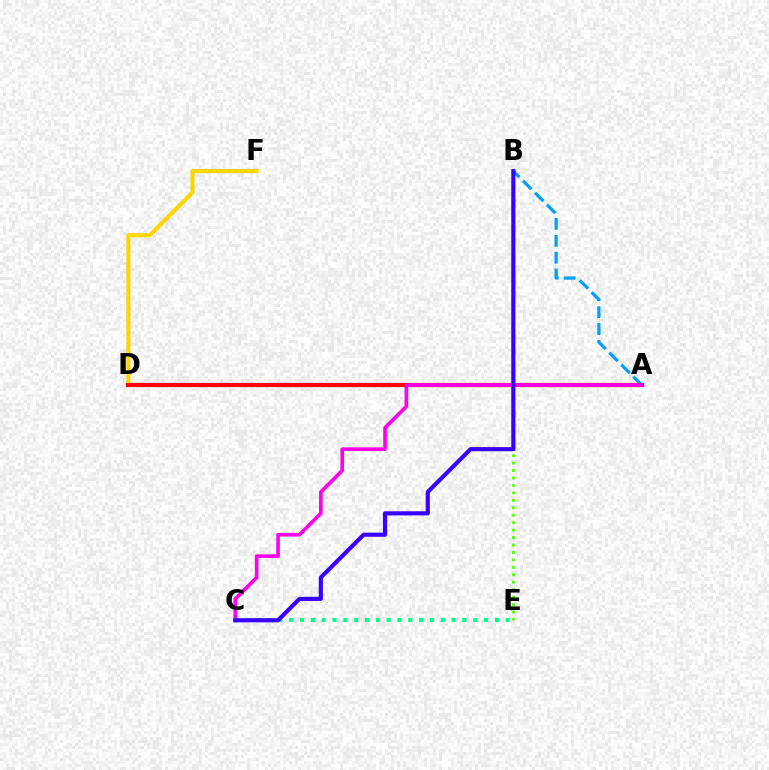{('C', 'E'): [{'color': '#00ff86', 'line_style': 'dotted', 'thickness': 2.94}], ('D', 'F'): [{'color': '#ffd500', 'line_style': 'solid', 'thickness': 2.92}], ('A', 'B'): [{'color': '#009eff', 'line_style': 'dashed', 'thickness': 2.3}], ('A', 'D'): [{'color': '#ff0000', 'line_style': 'solid', 'thickness': 2.99}], ('A', 'C'): [{'color': '#ff00ed', 'line_style': 'solid', 'thickness': 2.62}], ('B', 'E'): [{'color': '#4fff00', 'line_style': 'dotted', 'thickness': 2.02}], ('B', 'C'): [{'color': '#3700ff', 'line_style': 'solid', 'thickness': 2.98}]}